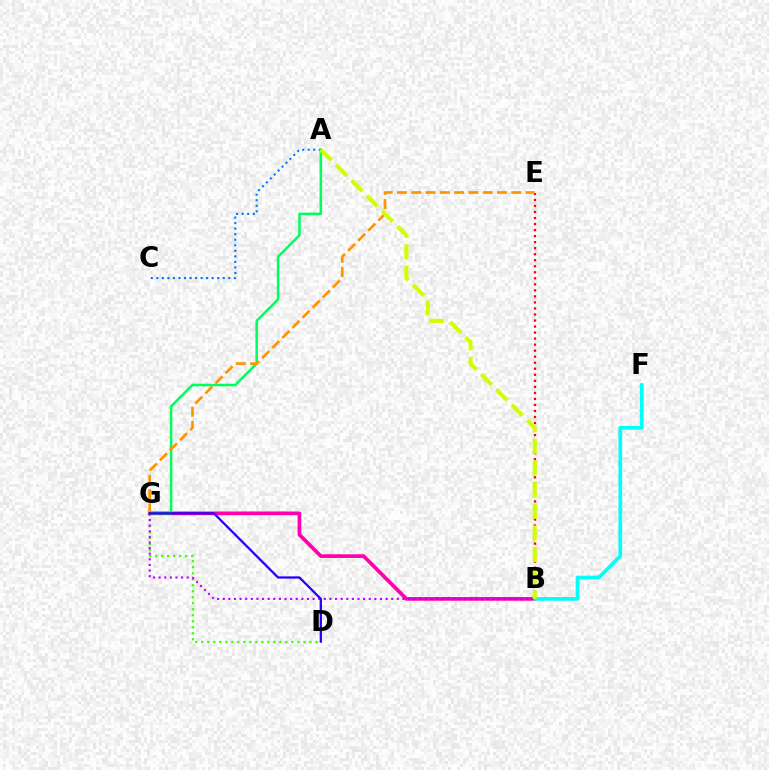{('B', 'E'): [{'color': '#ff0000', 'line_style': 'dotted', 'thickness': 1.64}], ('B', 'G'): [{'color': '#ff00ac', 'line_style': 'solid', 'thickness': 2.67}, {'color': '#b900ff', 'line_style': 'dotted', 'thickness': 1.53}], ('A', 'C'): [{'color': '#0074ff', 'line_style': 'dotted', 'thickness': 1.5}], ('A', 'G'): [{'color': '#00ff5c', 'line_style': 'solid', 'thickness': 1.81}], ('D', 'G'): [{'color': '#3dff00', 'line_style': 'dotted', 'thickness': 1.63}, {'color': '#2500ff', 'line_style': 'solid', 'thickness': 1.63}], ('B', 'F'): [{'color': '#00fff6', 'line_style': 'solid', 'thickness': 2.66}], ('E', 'G'): [{'color': '#ff9400', 'line_style': 'dashed', 'thickness': 1.94}], ('A', 'B'): [{'color': '#d1ff00', 'line_style': 'dashed', 'thickness': 2.94}]}